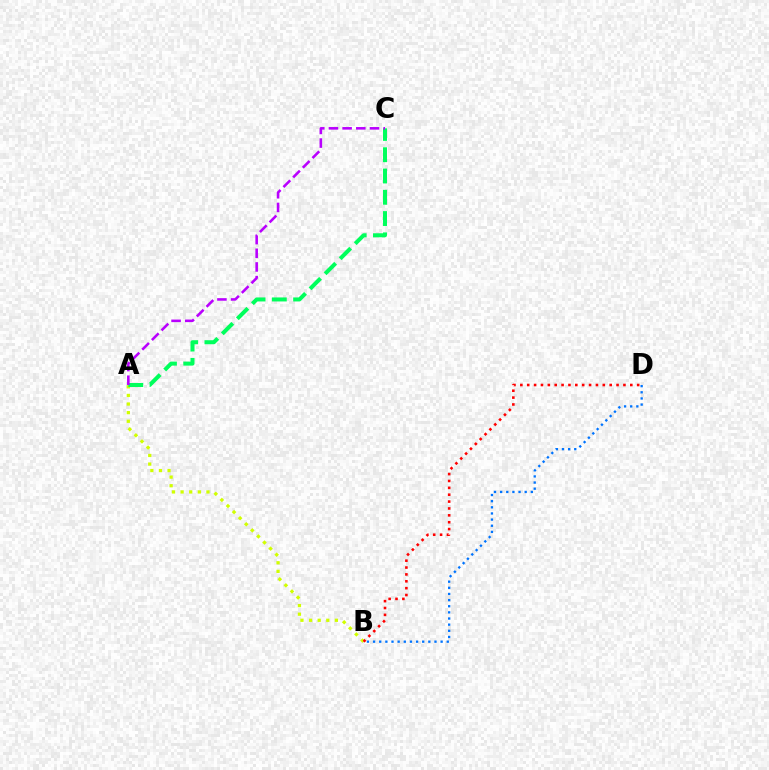{('A', 'B'): [{'color': '#d1ff00', 'line_style': 'dotted', 'thickness': 2.34}], ('B', 'D'): [{'color': '#0074ff', 'line_style': 'dotted', 'thickness': 1.67}, {'color': '#ff0000', 'line_style': 'dotted', 'thickness': 1.87}], ('A', 'C'): [{'color': '#00ff5c', 'line_style': 'dashed', 'thickness': 2.89}, {'color': '#b900ff', 'line_style': 'dashed', 'thickness': 1.86}]}